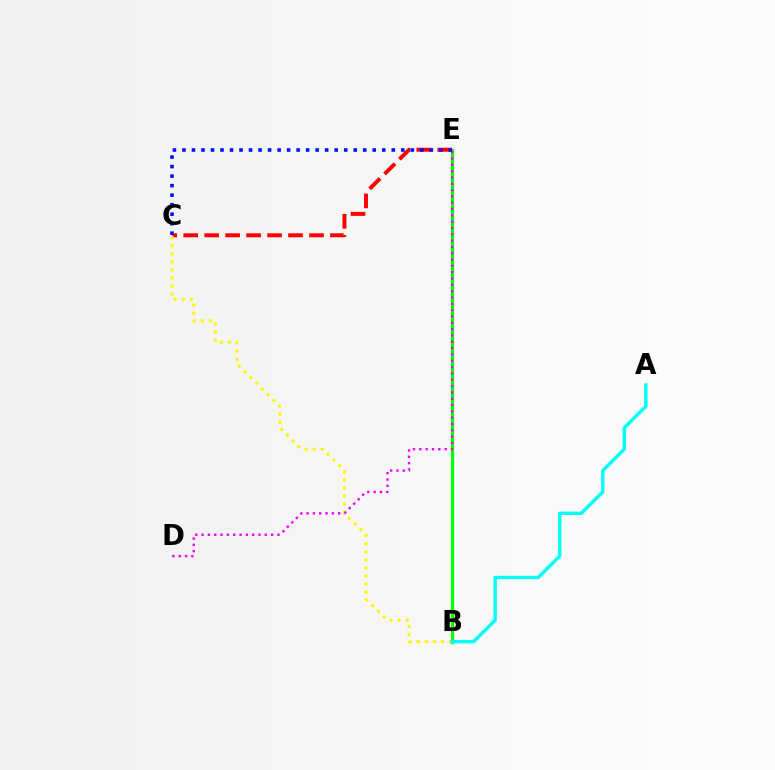{('C', 'E'): [{'color': '#ff0000', 'line_style': 'dashed', 'thickness': 2.85}, {'color': '#0010ff', 'line_style': 'dotted', 'thickness': 2.59}], ('B', 'C'): [{'color': '#fcf500', 'line_style': 'dotted', 'thickness': 2.2}], ('B', 'E'): [{'color': '#08ff00', 'line_style': 'solid', 'thickness': 2.3}], ('D', 'E'): [{'color': '#ee00ff', 'line_style': 'dotted', 'thickness': 1.72}], ('A', 'B'): [{'color': '#00fff6', 'line_style': 'solid', 'thickness': 2.45}]}